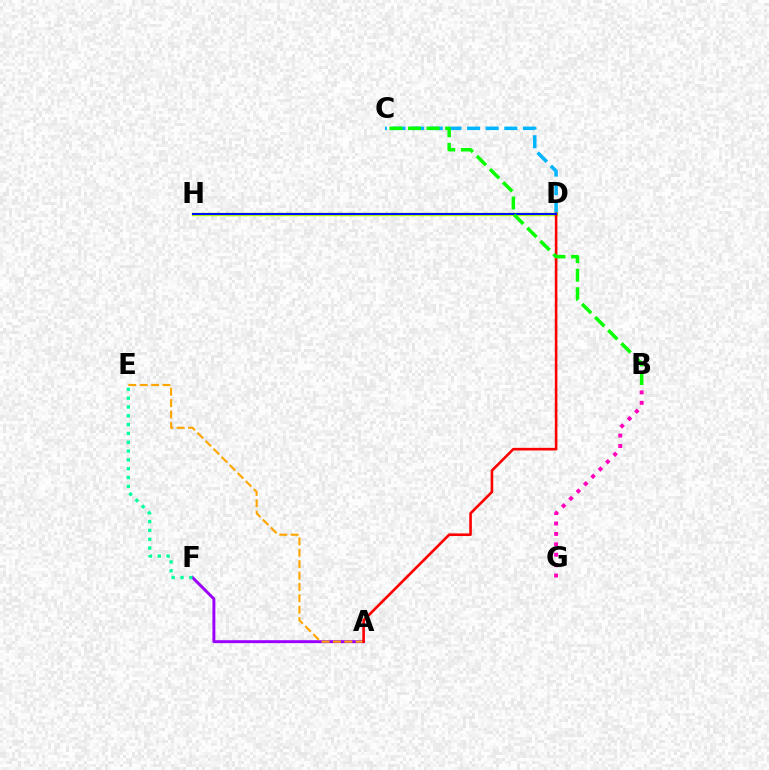{('A', 'F'): [{'color': '#9b00ff', 'line_style': 'solid', 'thickness': 2.11}], ('B', 'G'): [{'color': '#ff00bd', 'line_style': 'dotted', 'thickness': 2.83}], ('A', 'E'): [{'color': '#ffa500', 'line_style': 'dashed', 'thickness': 1.55}], ('C', 'D'): [{'color': '#00b5ff', 'line_style': 'dashed', 'thickness': 2.53}], ('D', 'H'): [{'color': '#b3ff00', 'line_style': 'solid', 'thickness': 2.5}, {'color': '#0010ff', 'line_style': 'solid', 'thickness': 1.51}], ('A', 'D'): [{'color': '#ff0000', 'line_style': 'solid', 'thickness': 1.88}], ('E', 'F'): [{'color': '#00ff9d', 'line_style': 'dotted', 'thickness': 2.4}], ('B', 'C'): [{'color': '#08ff00', 'line_style': 'dashed', 'thickness': 2.52}]}